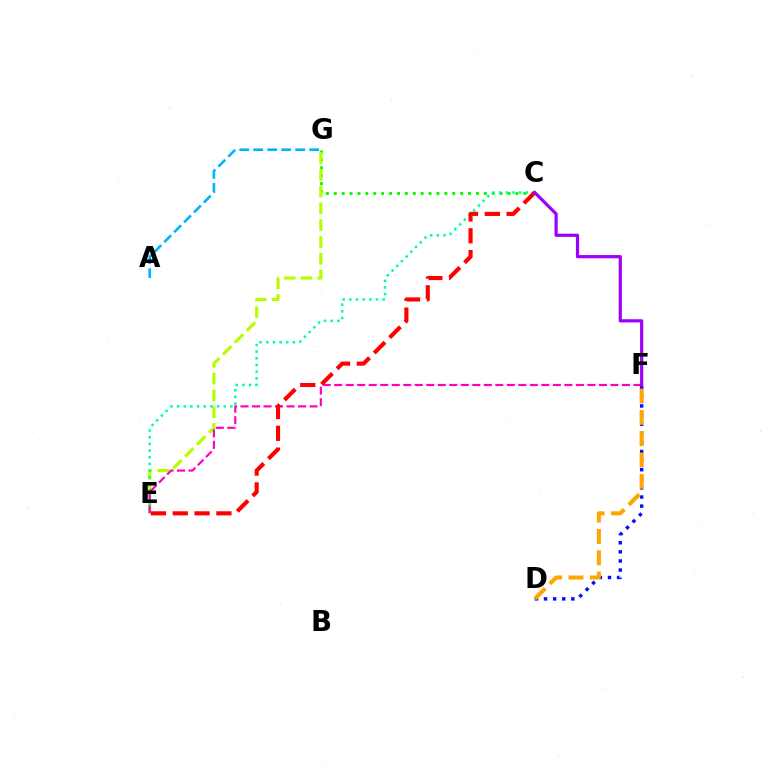{('A', 'G'): [{'color': '#00b5ff', 'line_style': 'dashed', 'thickness': 1.9}], ('C', 'G'): [{'color': '#08ff00', 'line_style': 'dotted', 'thickness': 2.15}], ('E', 'G'): [{'color': '#b3ff00', 'line_style': 'dashed', 'thickness': 2.28}], ('C', 'E'): [{'color': '#00ff9d', 'line_style': 'dotted', 'thickness': 1.81}, {'color': '#ff0000', 'line_style': 'dashed', 'thickness': 2.96}], ('E', 'F'): [{'color': '#ff00bd', 'line_style': 'dashed', 'thickness': 1.56}], ('D', 'F'): [{'color': '#0010ff', 'line_style': 'dotted', 'thickness': 2.47}, {'color': '#ffa500', 'line_style': 'dashed', 'thickness': 2.9}], ('C', 'F'): [{'color': '#9b00ff', 'line_style': 'solid', 'thickness': 2.31}]}